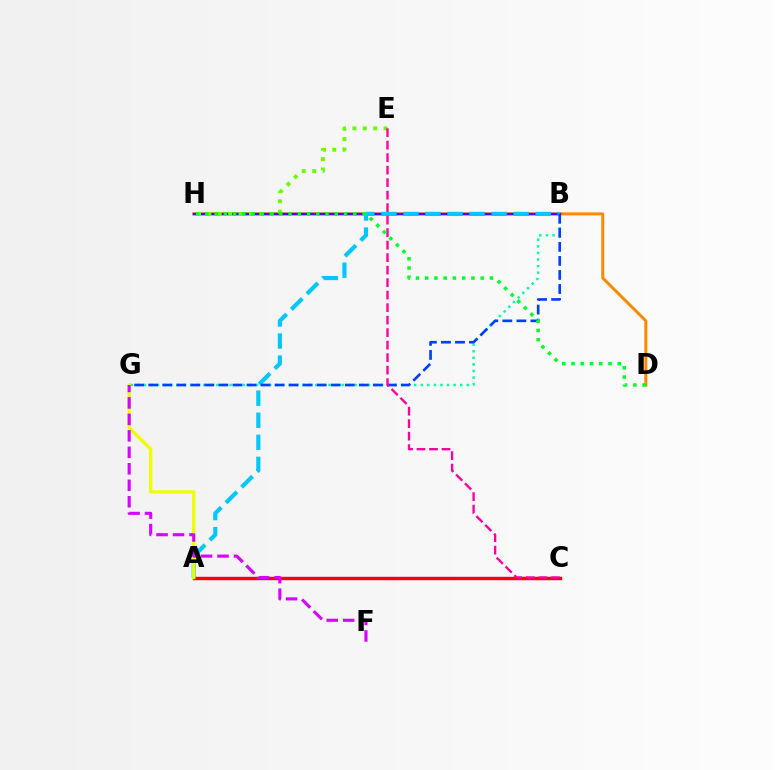{('D', 'H'): [{'color': '#ff8800', 'line_style': 'solid', 'thickness': 2.16}, {'color': '#00ff27', 'line_style': 'dotted', 'thickness': 2.51}], ('B', 'H'): [{'color': '#4f00ff', 'line_style': 'solid', 'thickness': 1.76}], ('E', 'H'): [{'color': '#66ff00', 'line_style': 'dotted', 'thickness': 2.82}], ('A', 'C'): [{'color': '#ff0000', 'line_style': 'solid', 'thickness': 2.46}], ('A', 'B'): [{'color': '#00c7ff', 'line_style': 'dashed', 'thickness': 3.0}], ('B', 'G'): [{'color': '#00ffaf', 'line_style': 'dotted', 'thickness': 1.79}, {'color': '#003fff', 'line_style': 'dashed', 'thickness': 1.91}], ('C', 'E'): [{'color': '#ff00a0', 'line_style': 'dashed', 'thickness': 1.7}], ('A', 'G'): [{'color': '#eeff00', 'line_style': 'solid', 'thickness': 2.38}], ('F', 'G'): [{'color': '#d600ff', 'line_style': 'dashed', 'thickness': 2.24}]}